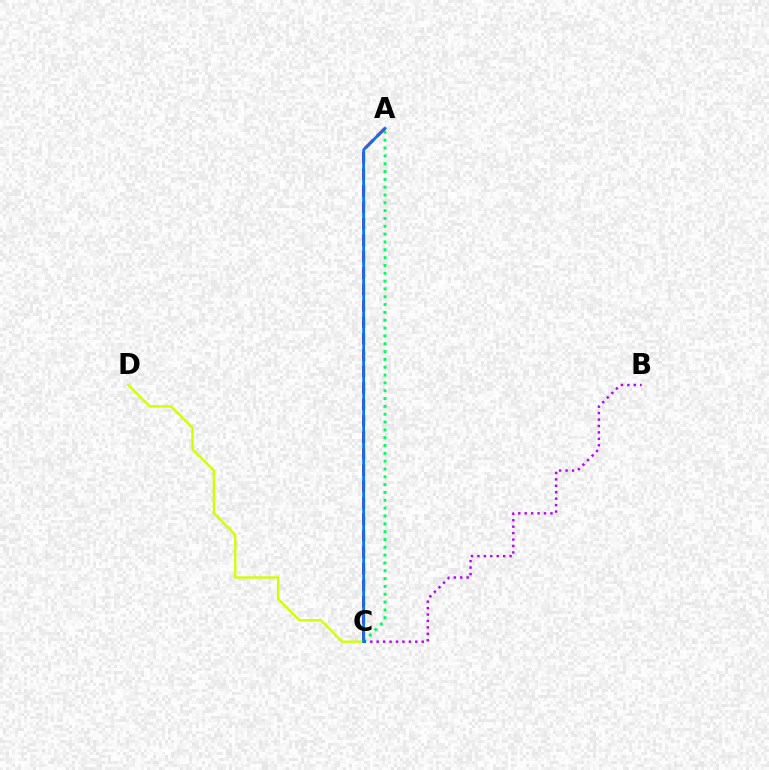{('C', 'D'): [{'color': '#d1ff00', 'line_style': 'solid', 'thickness': 1.68}], ('A', 'C'): [{'color': '#00ff5c', 'line_style': 'dotted', 'thickness': 2.13}, {'color': '#ff0000', 'line_style': 'dashed', 'thickness': 2.23}, {'color': '#0074ff', 'line_style': 'solid', 'thickness': 1.96}], ('B', 'C'): [{'color': '#b900ff', 'line_style': 'dotted', 'thickness': 1.75}]}